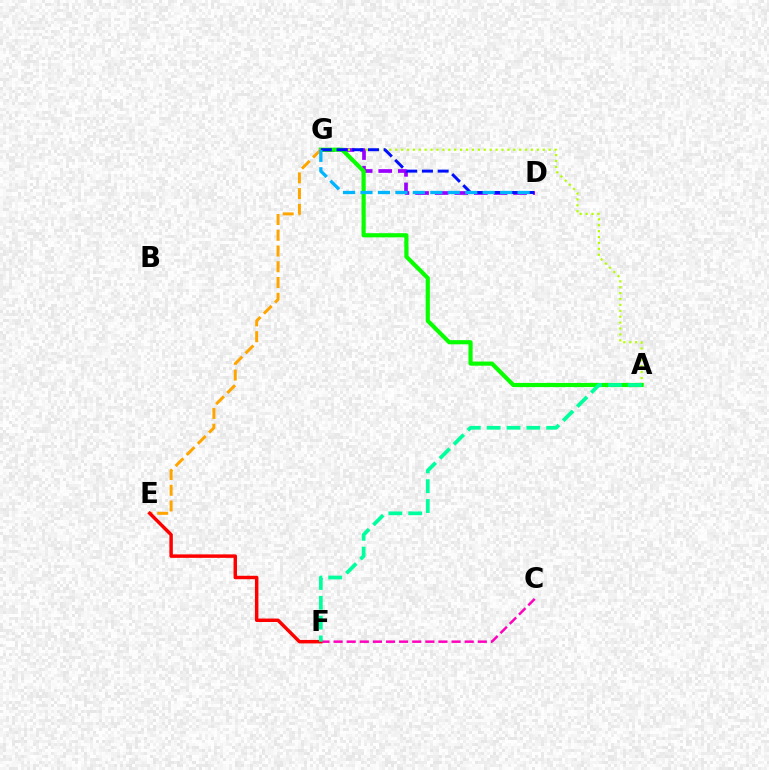{('D', 'G'): [{'color': '#9b00ff', 'line_style': 'dashed', 'thickness': 2.66}, {'color': '#0010ff', 'line_style': 'dashed', 'thickness': 2.13}, {'color': '#00b5ff', 'line_style': 'dashed', 'thickness': 2.37}], ('A', 'G'): [{'color': '#b3ff00', 'line_style': 'dotted', 'thickness': 1.6}, {'color': '#08ff00', 'line_style': 'solid', 'thickness': 3.0}], ('E', 'G'): [{'color': '#ffa500', 'line_style': 'dashed', 'thickness': 2.14}], ('C', 'F'): [{'color': '#ff00bd', 'line_style': 'dashed', 'thickness': 1.78}], ('E', 'F'): [{'color': '#ff0000', 'line_style': 'solid', 'thickness': 2.49}], ('A', 'F'): [{'color': '#00ff9d', 'line_style': 'dashed', 'thickness': 2.7}]}